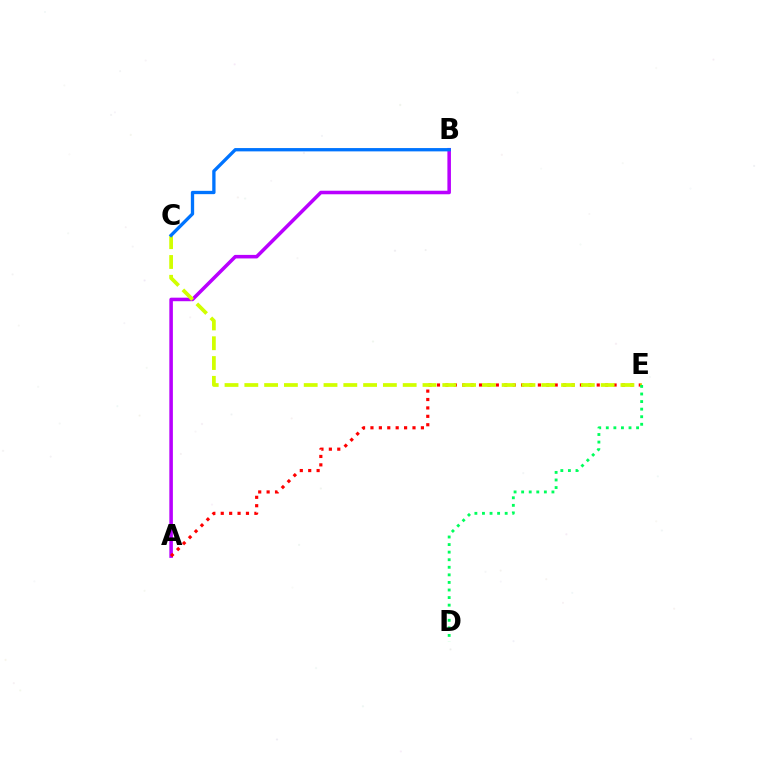{('A', 'B'): [{'color': '#b900ff', 'line_style': 'solid', 'thickness': 2.55}], ('A', 'E'): [{'color': '#ff0000', 'line_style': 'dotted', 'thickness': 2.28}], ('C', 'E'): [{'color': '#d1ff00', 'line_style': 'dashed', 'thickness': 2.69}], ('D', 'E'): [{'color': '#00ff5c', 'line_style': 'dotted', 'thickness': 2.06}], ('B', 'C'): [{'color': '#0074ff', 'line_style': 'solid', 'thickness': 2.38}]}